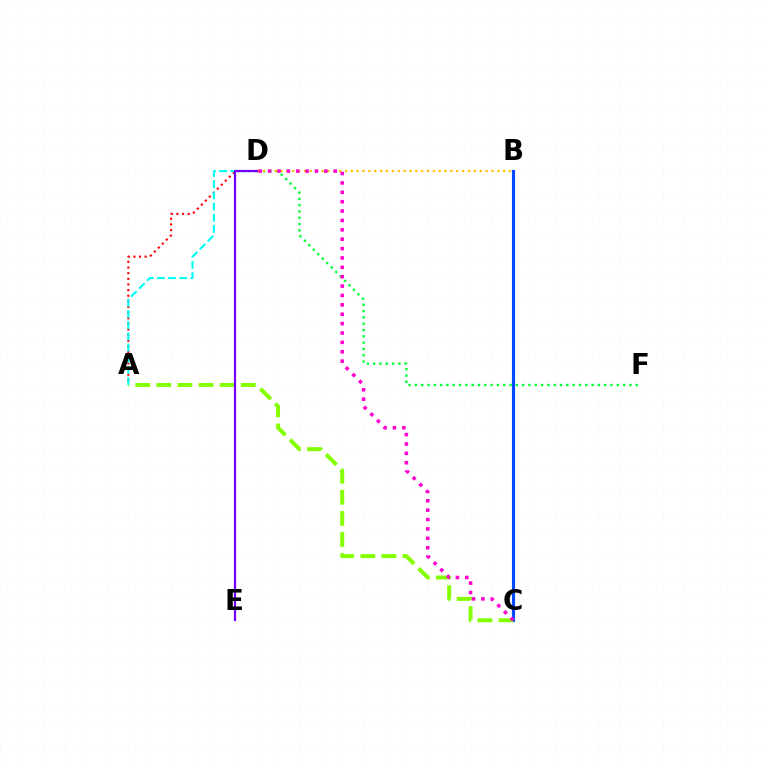{('B', 'C'): [{'color': '#004bff', 'line_style': 'solid', 'thickness': 2.26}], ('D', 'F'): [{'color': '#00ff39', 'line_style': 'dotted', 'thickness': 1.71}], ('A', 'D'): [{'color': '#ff0000', 'line_style': 'dotted', 'thickness': 1.53}, {'color': '#00fff6', 'line_style': 'dashed', 'thickness': 1.52}], ('B', 'D'): [{'color': '#ffbd00', 'line_style': 'dotted', 'thickness': 1.59}], ('A', 'C'): [{'color': '#84ff00', 'line_style': 'dashed', 'thickness': 2.87}], ('C', 'D'): [{'color': '#ff00cf', 'line_style': 'dotted', 'thickness': 2.55}], ('D', 'E'): [{'color': '#7200ff', 'line_style': 'solid', 'thickness': 1.58}]}